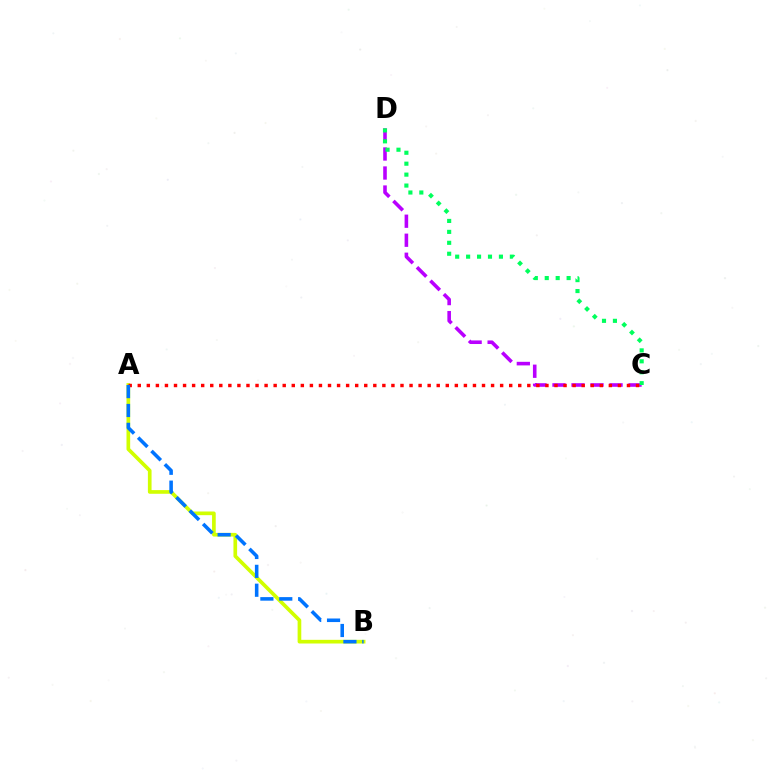{('C', 'D'): [{'color': '#b900ff', 'line_style': 'dashed', 'thickness': 2.58}, {'color': '#00ff5c', 'line_style': 'dotted', 'thickness': 2.97}], ('A', 'B'): [{'color': '#d1ff00', 'line_style': 'solid', 'thickness': 2.64}, {'color': '#0074ff', 'line_style': 'dashed', 'thickness': 2.56}], ('A', 'C'): [{'color': '#ff0000', 'line_style': 'dotted', 'thickness': 2.46}]}